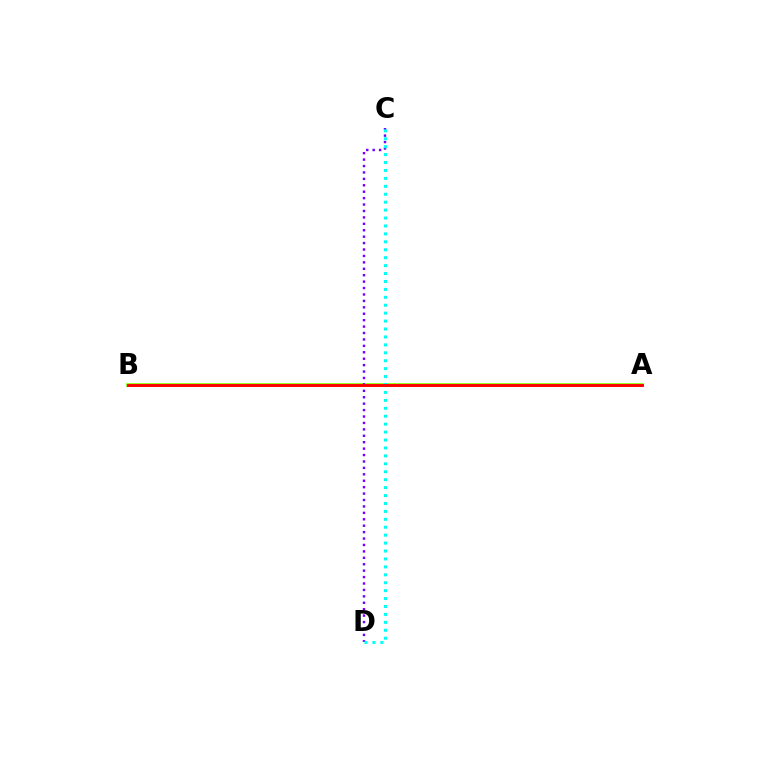{('A', 'B'): [{'color': '#84ff00', 'line_style': 'solid', 'thickness': 2.66}, {'color': '#ff0000', 'line_style': 'solid', 'thickness': 2.09}], ('C', 'D'): [{'color': '#7200ff', 'line_style': 'dotted', 'thickness': 1.75}, {'color': '#00fff6', 'line_style': 'dotted', 'thickness': 2.15}]}